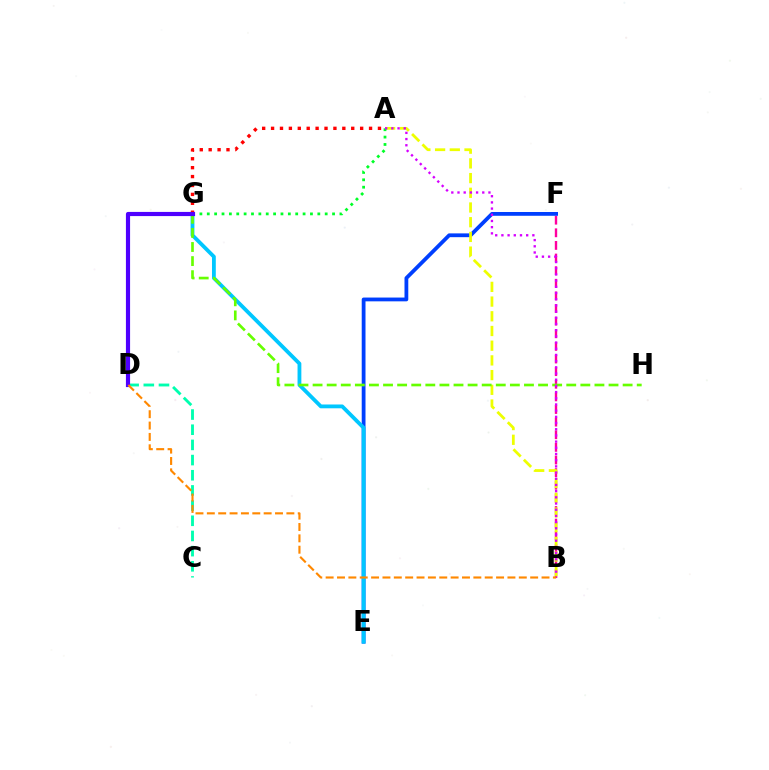{('B', 'F'): [{'color': '#ff00a0', 'line_style': 'dashed', 'thickness': 1.71}], ('E', 'F'): [{'color': '#003fff', 'line_style': 'solid', 'thickness': 2.73}], ('E', 'G'): [{'color': '#00c7ff', 'line_style': 'solid', 'thickness': 2.75}], ('C', 'D'): [{'color': '#00ffaf', 'line_style': 'dashed', 'thickness': 2.06}], ('A', 'B'): [{'color': '#eeff00', 'line_style': 'dashed', 'thickness': 2.0}, {'color': '#d600ff', 'line_style': 'dotted', 'thickness': 1.68}], ('A', 'G'): [{'color': '#00ff27', 'line_style': 'dotted', 'thickness': 2.0}, {'color': '#ff0000', 'line_style': 'dotted', 'thickness': 2.42}], ('G', 'H'): [{'color': '#66ff00', 'line_style': 'dashed', 'thickness': 1.91}], ('D', 'G'): [{'color': '#4f00ff', 'line_style': 'solid', 'thickness': 3.0}], ('B', 'D'): [{'color': '#ff8800', 'line_style': 'dashed', 'thickness': 1.54}]}